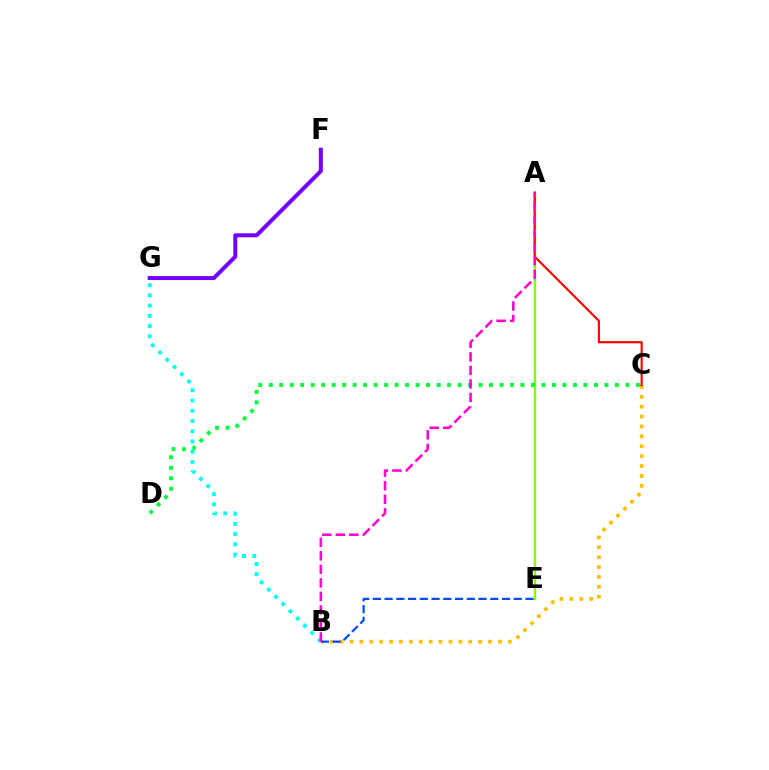{('A', 'E'): [{'color': '#84ff00', 'line_style': 'solid', 'thickness': 1.75}], ('B', 'G'): [{'color': '#00fff6', 'line_style': 'dotted', 'thickness': 2.78}], ('B', 'C'): [{'color': '#ffbd00', 'line_style': 'dotted', 'thickness': 2.69}], ('A', 'C'): [{'color': '#ff0000', 'line_style': 'solid', 'thickness': 1.54}], ('C', 'D'): [{'color': '#00ff39', 'line_style': 'dotted', 'thickness': 2.85}], ('B', 'E'): [{'color': '#004bff', 'line_style': 'dashed', 'thickness': 1.6}], ('F', 'G'): [{'color': '#7200ff', 'line_style': 'solid', 'thickness': 2.88}], ('A', 'B'): [{'color': '#ff00cf', 'line_style': 'dashed', 'thickness': 1.84}]}